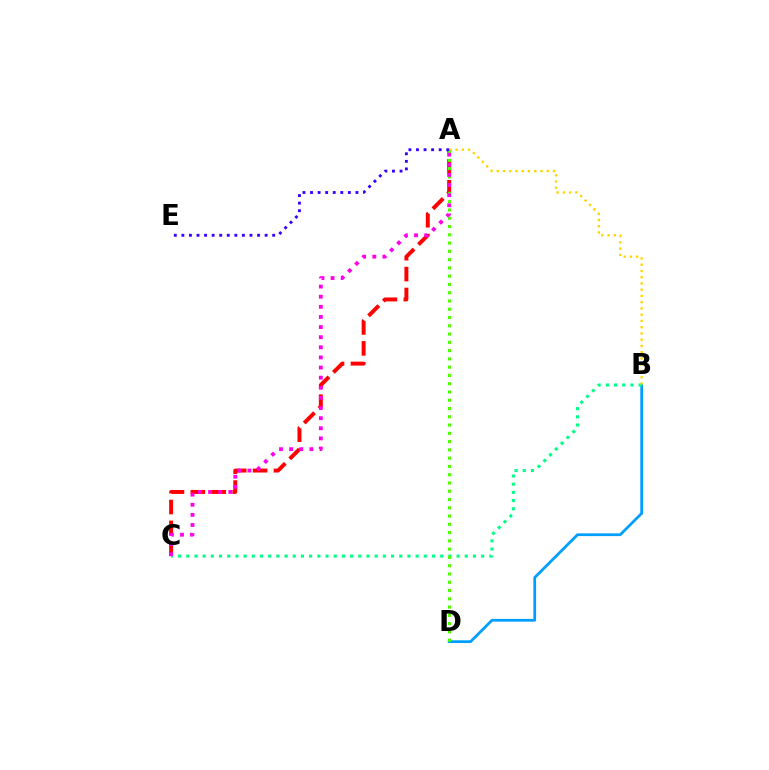{('B', 'D'): [{'color': '#009eff', 'line_style': 'solid', 'thickness': 1.98}], ('A', 'C'): [{'color': '#ff0000', 'line_style': 'dashed', 'thickness': 2.84}, {'color': '#ff00ed', 'line_style': 'dotted', 'thickness': 2.75}], ('B', 'C'): [{'color': '#00ff86', 'line_style': 'dotted', 'thickness': 2.23}], ('A', 'B'): [{'color': '#ffd500', 'line_style': 'dotted', 'thickness': 1.7}], ('A', 'D'): [{'color': '#4fff00', 'line_style': 'dotted', 'thickness': 2.25}], ('A', 'E'): [{'color': '#3700ff', 'line_style': 'dotted', 'thickness': 2.06}]}